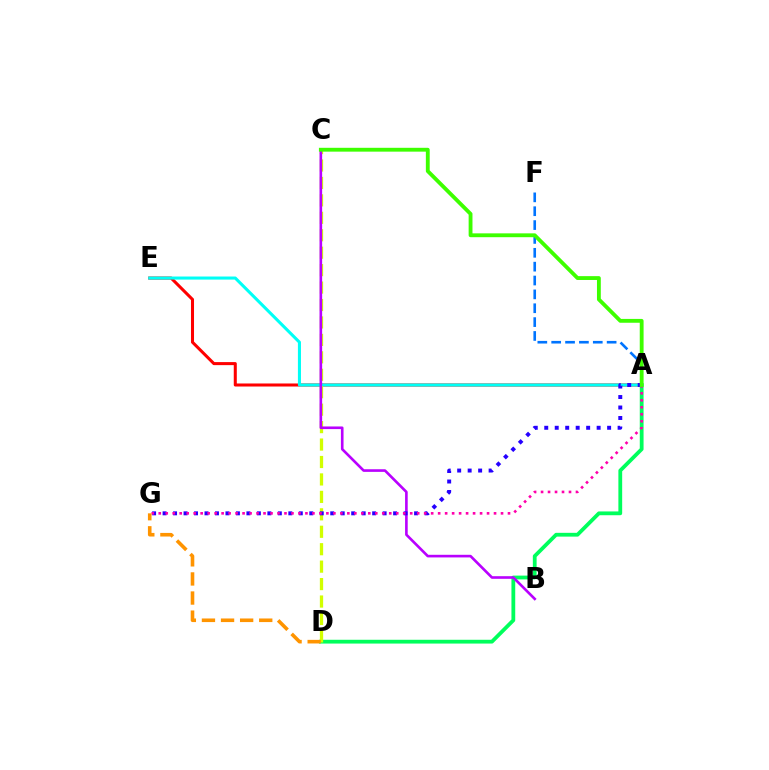{('A', 'E'): [{'color': '#ff0000', 'line_style': 'solid', 'thickness': 2.19}, {'color': '#00fff6', 'line_style': 'solid', 'thickness': 2.21}], ('A', 'F'): [{'color': '#0074ff', 'line_style': 'dashed', 'thickness': 1.88}], ('A', 'D'): [{'color': '#00ff5c', 'line_style': 'solid', 'thickness': 2.73}], ('C', 'D'): [{'color': '#d1ff00', 'line_style': 'dashed', 'thickness': 2.37}], ('B', 'C'): [{'color': '#b900ff', 'line_style': 'solid', 'thickness': 1.89}], ('A', 'G'): [{'color': '#2500ff', 'line_style': 'dotted', 'thickness': 2.85}, {'color': '#ff00ac', 'line_style': 'dotted', 'thickness': 1.9}], ('D', 'G'): [{'color': '#ff9400', 'line_style': 'dashed', 'thickness': 2.59}], ('A', 'C'): [{'color': '#3dff00', 'line_style': 'solid', 'thickness': 2.77}]}